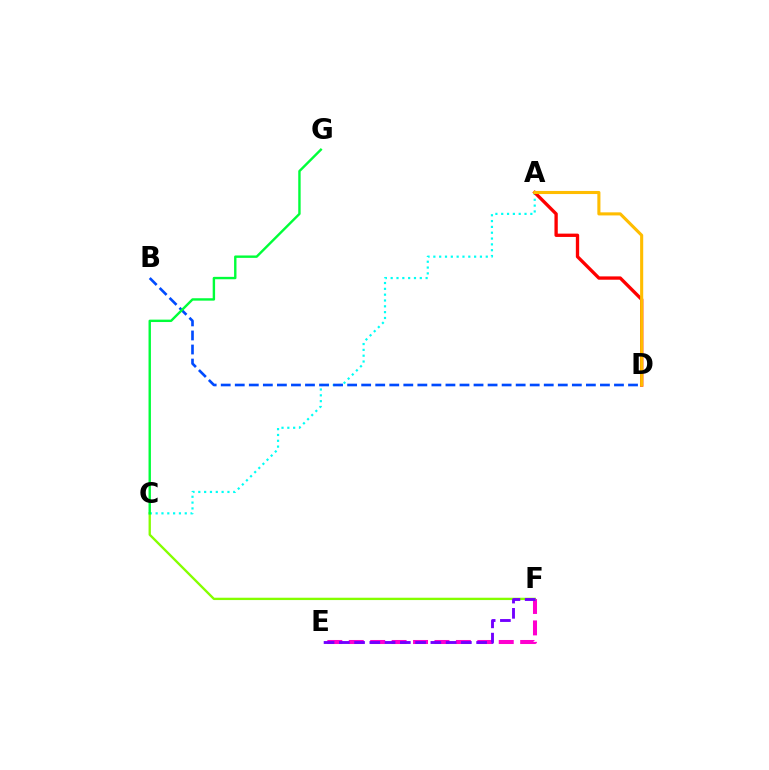{('A', 'C'): [{'color': '#00fff6', 'line_style': 'dotted', 'thickness': 1.58}], ('A', 'D'): [{'color': '#ff0000', 'line_style': 'solid', 'thickness': 2.39}, {'color': '#ffbd00', 'line_style': 'solid', 'thickness': 2.23}], ('E', 'F'): [{'color': '#ff00cf', 'line_style': 'dashed', 'thickness': 2.91}, {'color': '#7200ff', 'line_style': 'dashed', 'thickness': 2.07}], ('B', 'D'): [{'color': '#004bff', 'line_style': 'dashed', 'thickness': 1.91}], ('C', 'F'): [{'color': '#84ff00', 'line_style': 'solid', 'thickness': 1.68}], ('C', 'G'): [{'color': '#00ff39', 'line_style': 'solid', 'thickness': 1.73}]}